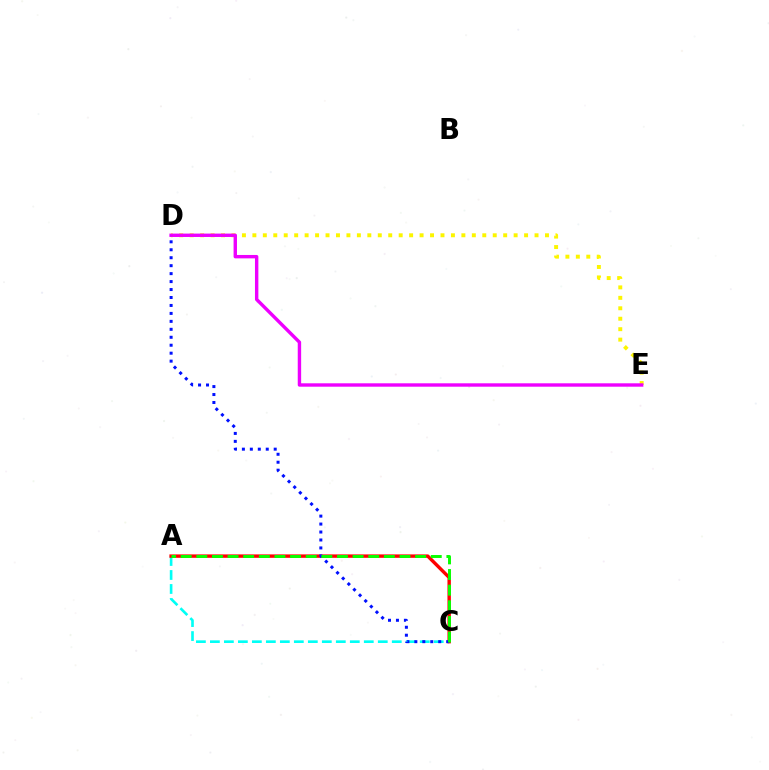{('D', 'E'): [{'color': '#fcf500', 'line_style': 'dotted', 'thickness': 2.84}, {'color': '#ee00ff', 'line_style': 'solid', 'thickness': 2.45}], ('A', 'C'): [{'color': '#00fff6', 'line_style': 'dashed', 'thickness': 1.9}, {'color': '#ff0000', 'line_style': 'solid', 'thickness': 2.45}, {'color': '#08ff00', 'line_style': 'dashed', 'thickness': 2.12}], ('C', 'D'): [{'color': '#0010ff', 'line_style': 'dotted', 'thickness': 2.16}]}